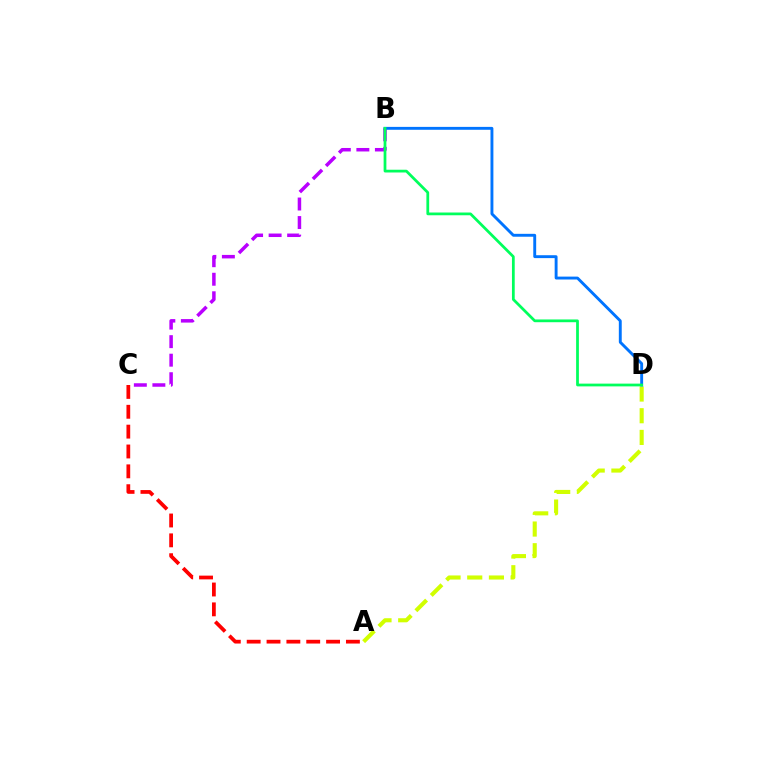{('A', 'D'): [{'color': '#d1ff00', 'line_style': 'dashed', 'thickness': 2.95}], ('B', 'C'): [{'color': '#b900ff', 'line_style': 'dashed', 'thickness': 2.52}], ('B', 'D'): [{'color': '#0074ff', 'line_style': 'solid', 'thickness': 2.09}, {'color': '#00ff5c', 'line_style': 'solid', 'thickness': 1.98}], ('A', 'C'): [{'color': '#ff0000', 'line_style': 'dashed', 'thickness': 2.7}]}